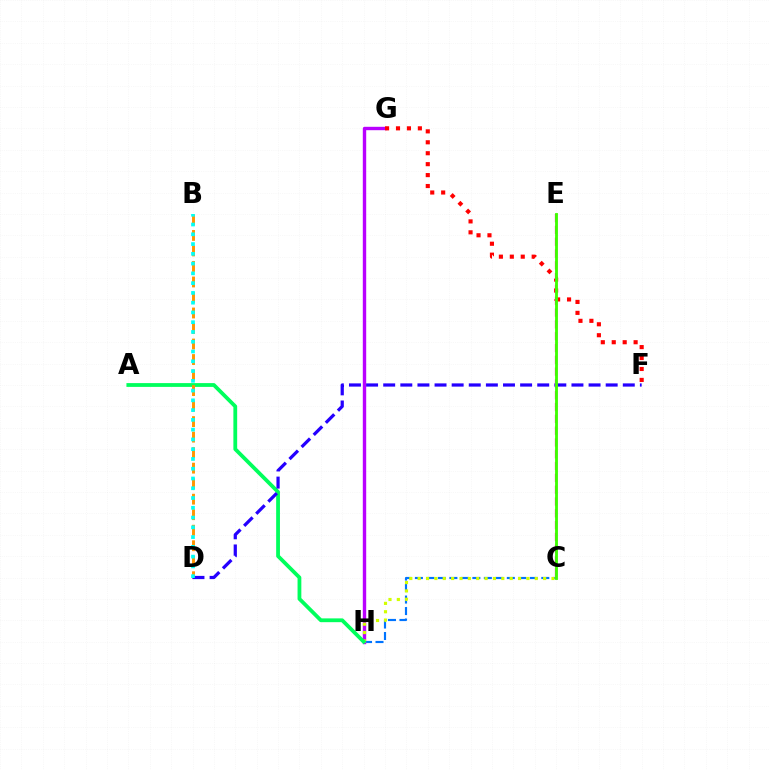{('C', 'H'): [{'color': '#0074ff', 'line_style': 'dashed', 'thickness': 1.56}, {'color': '#d1ff00', 'line_style': 'dotted', 'thickness': 2.27}], ('G', 'H'): [{'color': '#b900ff', 'line_style': 'solid', 'thickness': 2.44}], ('A', 'H'): [{'color': '#00ff5c', 'line_style': 'solid', 'thickness': 2.73}], ('F', 'G'): [{'color': '#ff0000', 'line_style': 'dotted', 'thickness': 2.97}], ('B', 'D'): [{'color': '#ff9400', 'line_style': 'dashed', 'thickness': 2.11}, {'color': '#00fff6', 'line_style': 'dotted', 'thickness': 2.65}], ('D', 'F'): [{'color': '#2500ff', 'line_style': 'dashed', 'thickness': 2.32}], ('C', 'E'): [{'color': '#ff00ac', 'line_style': 'dashed', 'thickness': 1.6}, {'color': '#3dff00', 'line_style': 'solid', 'thickness': 2.04}]}